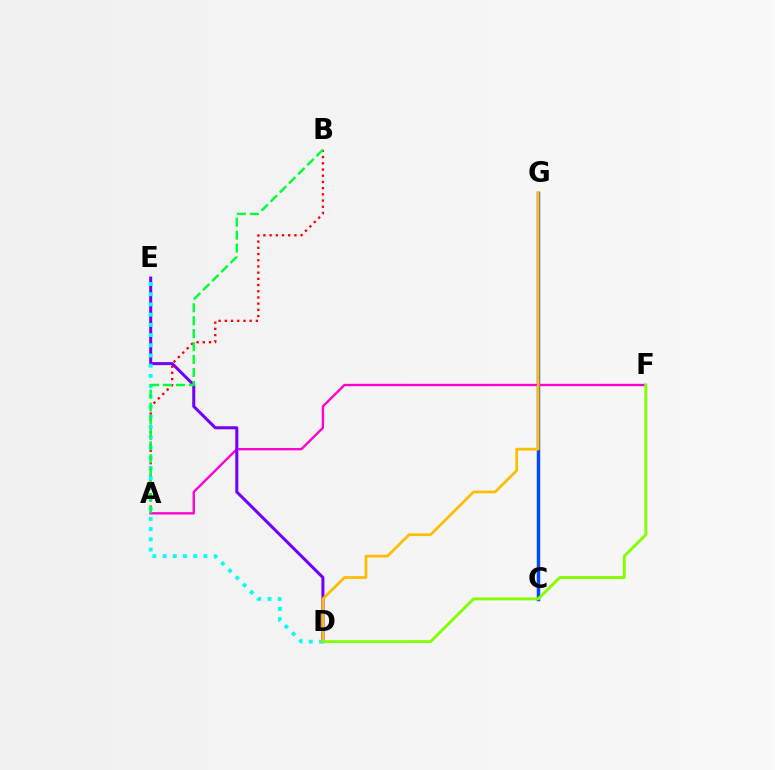{('C', 'G'): [{'color': '#004bff', 'line_style': 'solid', 'thickness': 2.49}], ('A', 'F'): [{'color': '#ff00cf', 'line_style': 'solid', 'thickness': 1.69}], ('D', 'E'): [{'color': '#7200ff', 'line_style': 'solid', 'thickness': 2.18}, {'color': '#00fff6', 'line_style': 'dotted', 'thickness': 2.77}], ('A', 'B'): [{'color': '#ff0000', 'line_style': 'dotted', 'thickness': 1.69}, {'color': '#00ff39', 'line_style': 'dashed', 'thickness': 1.76}], ('D', 'G'): [{'color': '#ffbd00', 'line_style': 'solid', 'thickness': 1.96}], ('D', 'F'): [{'color': '#84ff00', 'line_style': 'solid', 'thickness': 2.08}]}